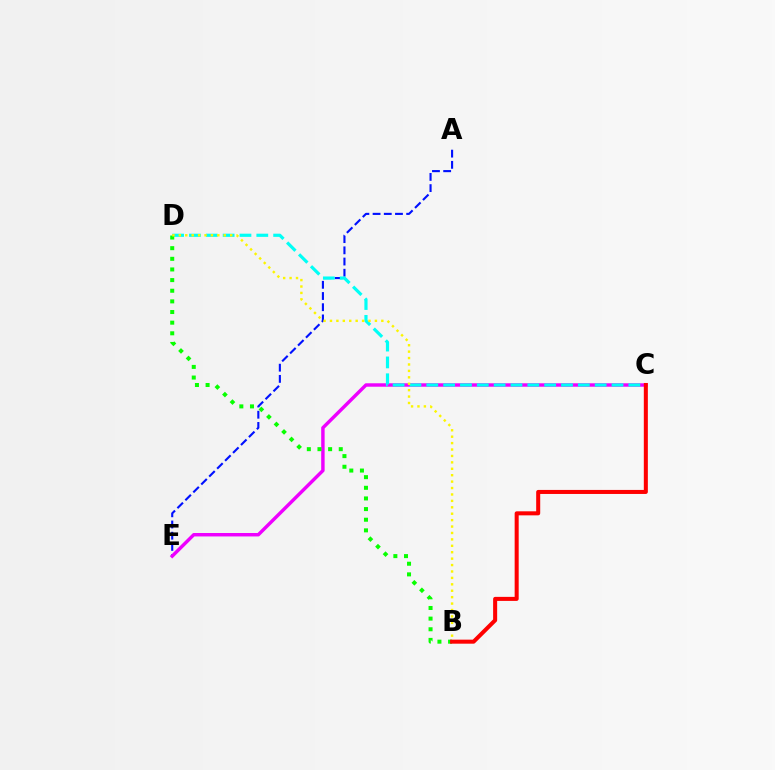{('A', 'E'): [{'color': '#0010ff', 'line_style': 'dashed', 'thickness': 1.52}], ('C', 'E'): [{'color': '#ee00ff', 'line_style': 'solid', 'thickness': 2.47}], ('C', 'D'): [{'color': '#00fff6', 'line_style': 'dashed', 'thickness': 2.29}], ('B', 'D'): [{'color': '#08ff00', 'line_style': 'dotted', 'thickness': 2.89}, {'color': '#fcf500', 'line_style': 'dotted', 'thickness': 1.74}], ('B', 'C'): [{'color': '#ff0000', 'line_style': 'solid', 'thickness': 2.9}]}